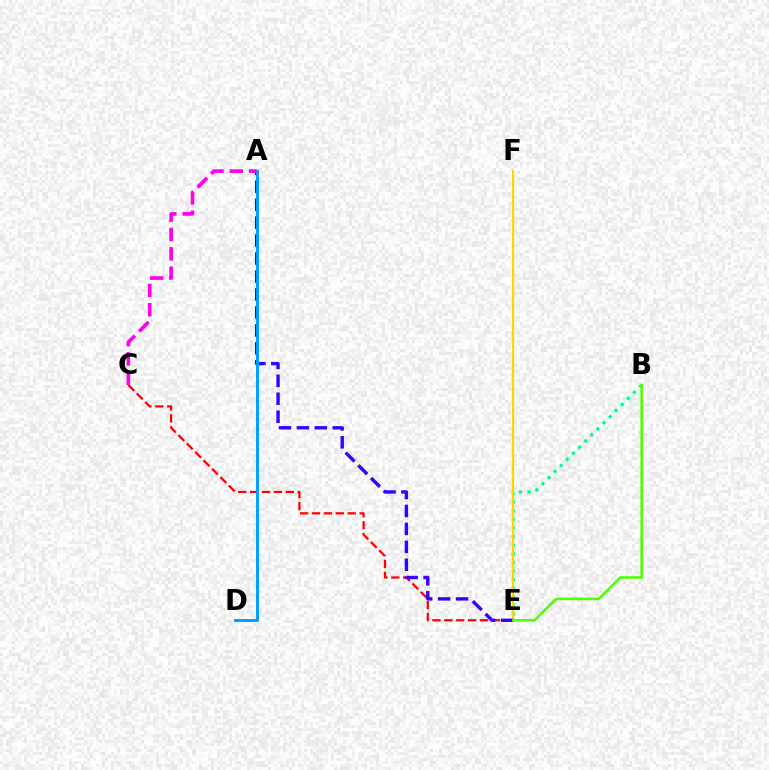{('B', 'E'): [{'color': '#00ff86', 'line_style': 'dotted', 'thickness': 2.34}, {'color': '#4fff00', 'line_style': 'solid', 'thickness': 1.83}], ('C', 'E'): [{'color': '#ff0000', 'line_style': 'dashed', 'thickness': 1.62}], ('E', 'F'): [{'color': '#ffd500', 'line_style': 'solid', 'thickness': 1.56}], ('A', 'E'): [{'color': '#3700ff', 'line_style': 'dashed', 'thickness': 2.44}], ('A', 'D'): [{'color': '#009eff', 'line_style': 'solid', 'thickness': 2.11}], ('A', 'C'): [{'color': '#ff00ed', 'line_style': 'dashed', 'thickness': 2.63}]}